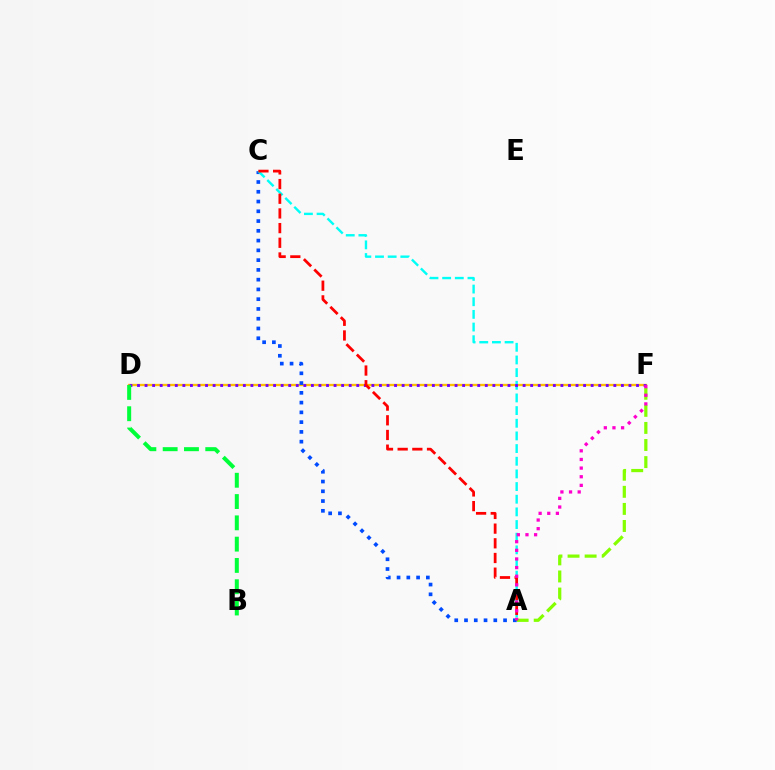{('A', 'F'): [{'color': '#84ff00', 'line_style': 'dashed', 'thickness': 2.32}, {'color': '#ff00cf', 'line_style': 'dotted', 'thickness': 2.35}], ('D', 'F'): [{'color': '#ffbd00', 'line_style': 'solid', 'thickness': 1.68}, {'color': '#7200ff', 'line_style': 'dotted', 'thickness': 2.05}], ('A', 'C'): [{'color': '#004bff', 'line_style': 'dotted', 'thickness': 2.65}, {'color': '#00fff6', 'line_style': 'dashed', 'thickness': 1.72}, {'color': '#ff0000', 'line_style': 'dashed', 'thickness': 1.99}], ('B', 'D'): [{'color': '#00ff39', 'line_style': 'dashed', 'thickness': 2.89}]}